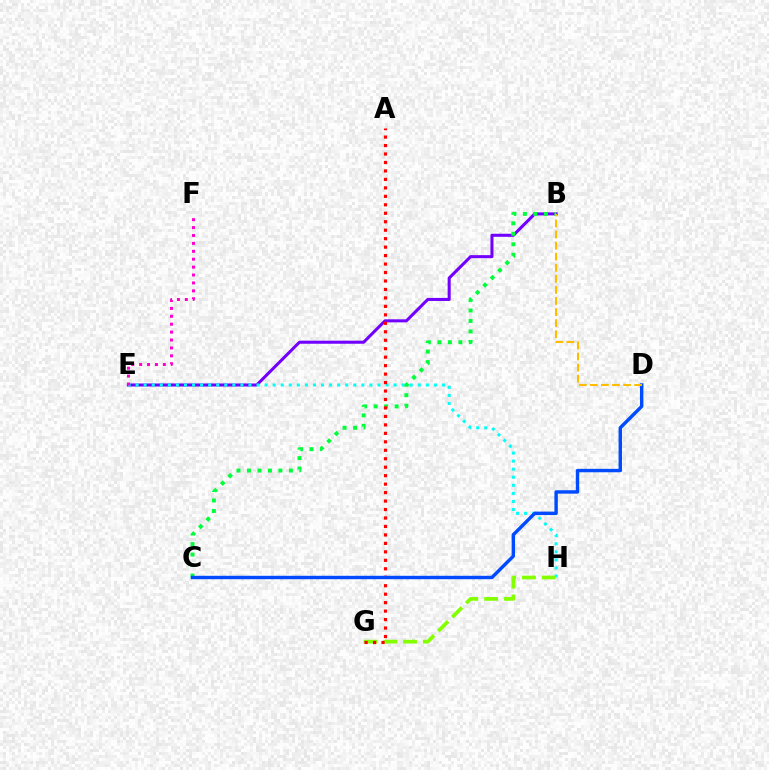{('B', 'E'): [{'color': '#7200ff', 'line_style': 'solid', 'thickness': 2.2}], ('E', 'H'): [{'color': '#00fff6', 'line_style': 'dotted', 'thickness': 2.19}], ('G', 'H'): [{'color': '#84ff00', 'line_style': 'dashed', 'thickness': 2.68}], ('B', 'C'): [{'color': '#00ff39', 'line_style': 'dotted', 'thickness': 2.85}], ('A', 'G'): [{'color': '#ff0000', 'line_style': 'dotted', 'thickness': 2.3}], ('C', 'D'): [{'color': '#004bff', 'line_style': 'solid', 'thickness': 2.46}], ('B', 'D'): [{'color': '#ffbd00', 'line_style': 'dashed', 'thickness': 1.5}], ('E', 'F'): [{'color': '#ff00cf', 'line_style': 'dotted', 'thickness': 2.15}]}